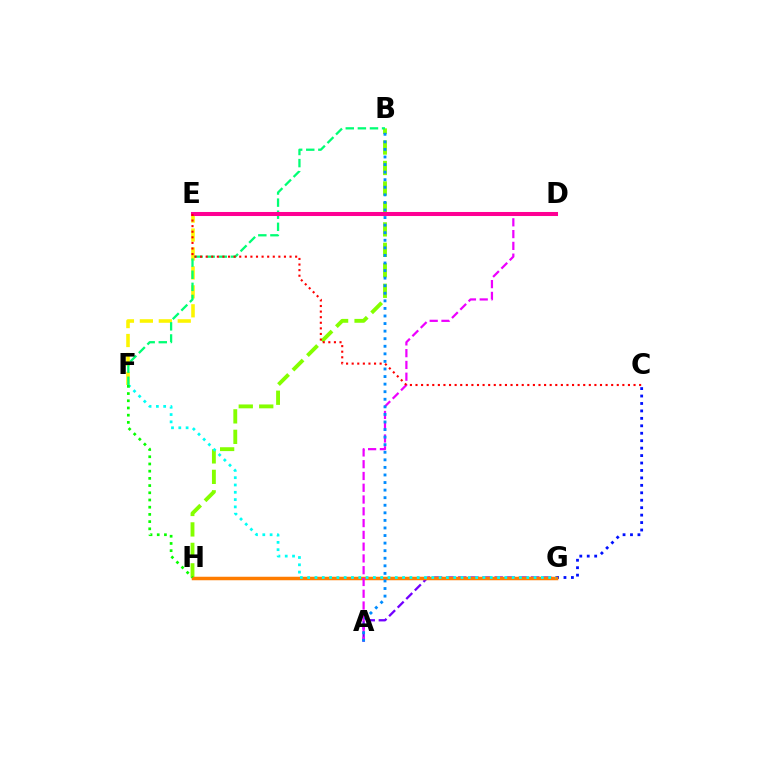{('C', 'G'): [{'color': '#0010ff', 'line_style': 'dotted', 'thickness': 2.02}], ('E', 'F'): [{'color': '#fcf500', 'line_style': 'dashed', 'thickness': 2.57}], ('B', 'H'): [{'color': '#84ff00', 'line_style': 'dashed', 'thickness': 2.78}], ('A', 'G'): [{'color': '#7200ff', 'line_style': 'dashed', 'thickness': 1.65}], ('G', 'H'): [{'color': '#ff7c00', 'line_style': 'solid', 'thickness': 2.52}], ('A', 'D'): [{'color': '#ee00ff', 'line_style': 'dashed', 'thickness': 1.6}], ('B', 'F'): [{'color': '#00ff74', 'line_style': 'dashed', 'thickness': 1.64}], ('D', 'E'): [{'color': '#ff0094', 'line_style': 'solid', 'thickness': 2.91}], ('A', 'B'): [{'color': '#008cff', 'line_style': 'dotted', 'thickness': 2.06}], ('C', 'E'): [{'color': '#ff0000', 'line_style': 'dotted', 'thickness': 1.52}], ('F', 'G'): [{'color': '#00fff6', 'line_style': 'dotted', 'thickness': 1.98}], ('F', 'H'): [{'color': '#08ff00', 'line_style': 'dotted', 'thickness': 1.96}]}